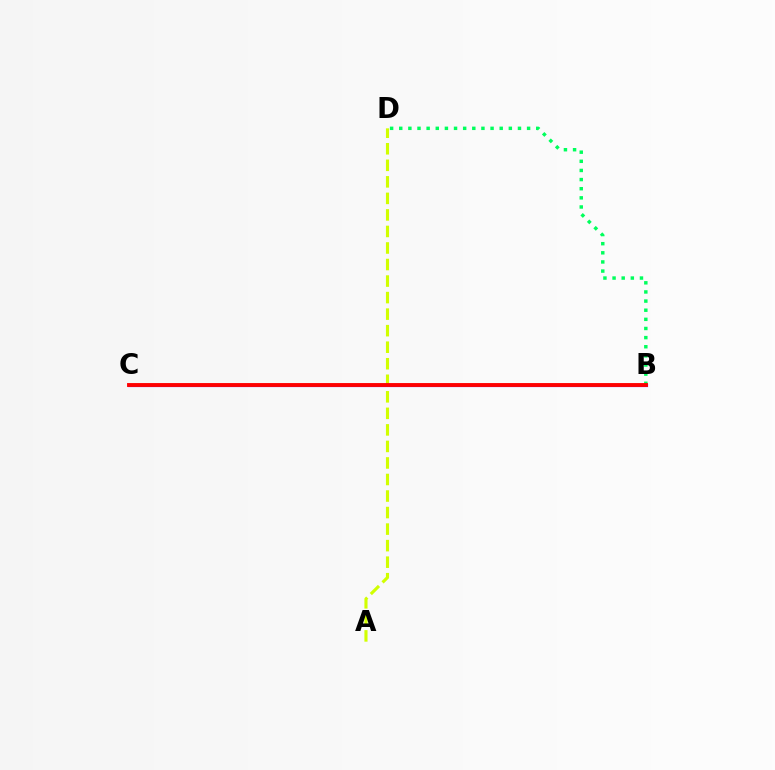{('B', 'C'): [{'color': '#b900ff', 'line_style': 'solid', 'thickness': 2.3}, {'color': '#0074ff', 'line_style': 'solid', 'thickness': 1.95}, {'color': '#ff0000', 'line_style': 'solid', 'thickness': 2.78}], ('B', 'D'): [{'color': '#00ff5c', 'line_style': 'dotted', 'thickness': 2.48}], ('A', 'D'): [{'color': '#d1ff00', 'line_style': 'dashed', 'thickness': 2.25}]}